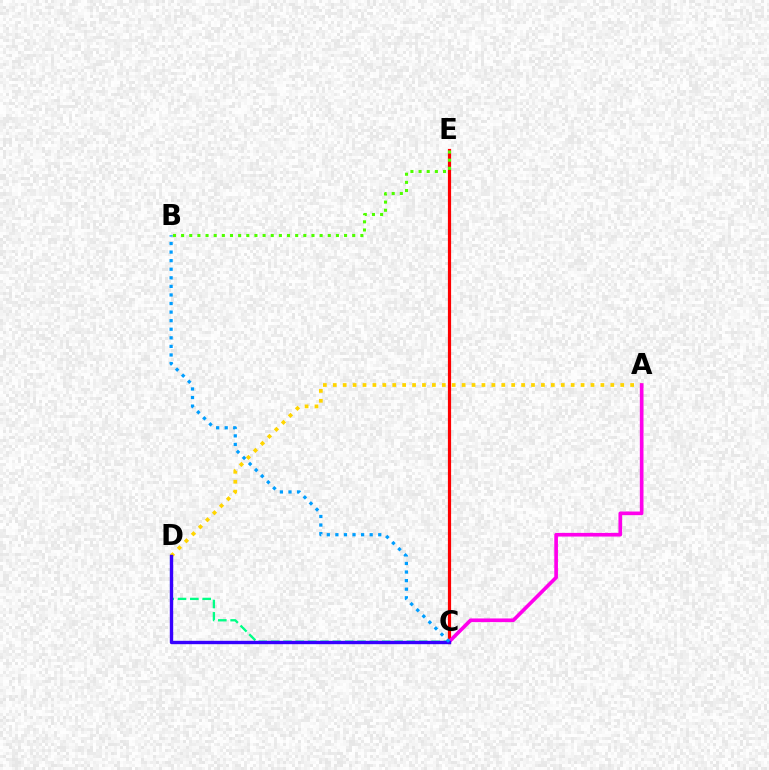{('A', 'D'): [{'color': '#ffd500', 'line_style': 'dotted', 'thickness': 2.69}], ('C', 'E'): [{'color': '#ff0000', 'line_style': 'solid', 'thickness': 2.3}], ('C', 'D'): [{'color': '#00ff86', 'line_style': 'dashed', 'thickness': 1.68}, {'color': '#3700ff', 'line_style': 'solid', 'thickness': 2.43}], ('A', 'C'): [{'color': '#ff00ed', 'line_style': 'solid', 'thickness': 2.63}], ('B', 'C'): [{'color': '#009eff', 'line_style': 'dotted', 'thickness': 2.33}], ('B', 'E'): [{'color': '#4fff00', 'line_style': 'dotted', 'thickness': 2.21}]}